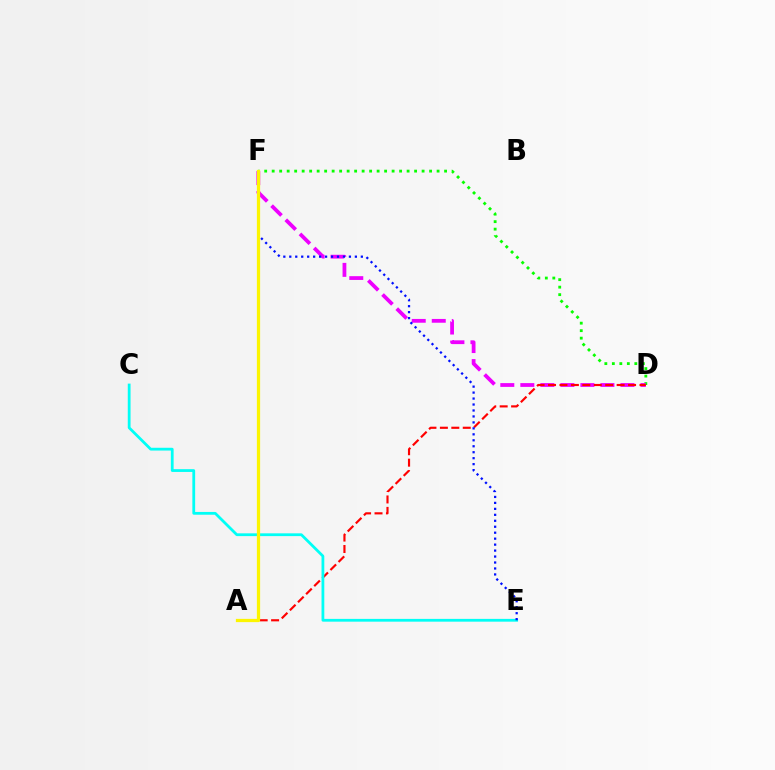{('D', 'F'): [{'color': '#08ff00', 'line_style': 'dotted', 'thickness': 2.04}, {'color': '#ee00ff', 'line_style': 'dashed', 'thickness': 2.72}], ('A', 'D'): [{'color': '#ff0000', 'line_style': 'dashed', 'thickness': 1.55}], ('C', 'E'): [{'color': '#00fff6', 'line_style': 'solid', 'thickness': 2.0}], ('E', 'F'): [{'color': '#0010ff', 'line_style': 'dotted', 'thickness': 1.62}], ('A', 'F'): [{'color': '#fcf500', 'line_style': 'solid', 'thickness': 2.35}]}